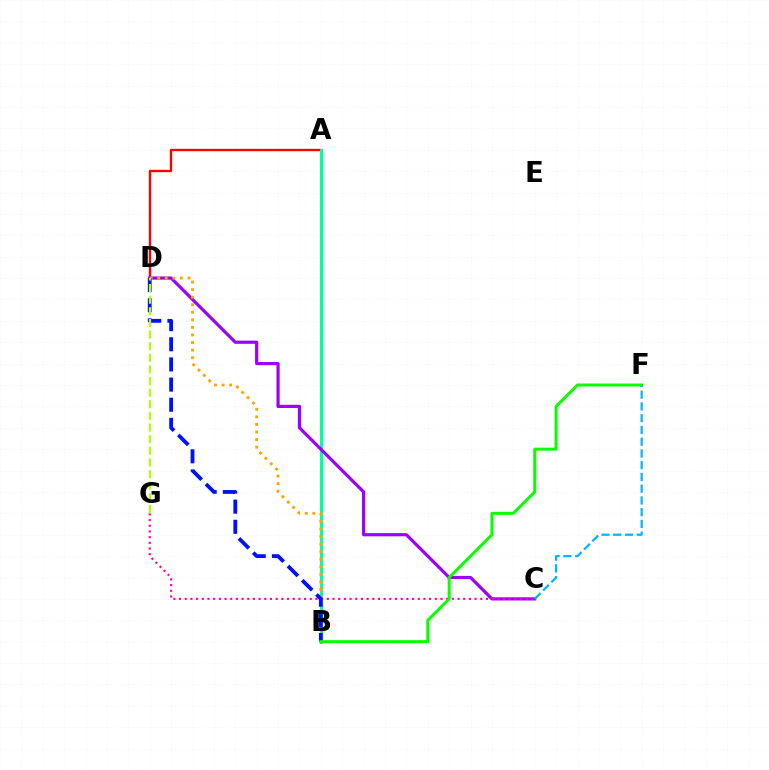{('A', 'D'): [{'color': '#ff0000', 'line_style': 'solid', 'thickness': 1.69}], ('A', 'B'): [{'color': '#00ff9d', 'line_style': 'solid', 'thickness': 2.23}], ('C', 'D'): [{'color': '#9b00ff', 'line_style': 'solid', 'thickness': 2.29}], ('C', 'G'): [{'color': '#ff00bd', 'line_style': 'dotted', 'thickness': 1.54}], ('B', 'D'): [{'color': '#ffa500', 'line_style': 'dotted', 'thickness': 2.05}, {'color': '#0010ff', 'line_style': 'dashed', 'thickness': 2.74}], ('B', 'F'): [{'color': '#08ff00', 'line_style': 'solid', 'thickness': 2.16}], ('D', 'G'): [{'color': '#b3ff00', 'line_style': 'dashed', 'thickness': 1.58}], ('C', 'F'): [{'color': '#00b5ff', 'line_style': 'dashed', 'thickness': 1.6}]}